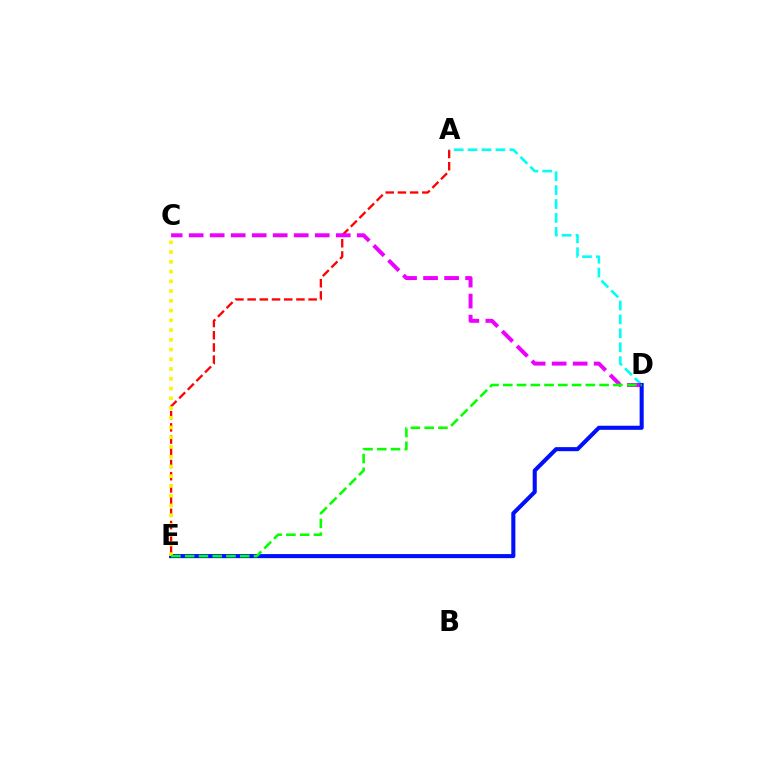{('A', 'E'): [{'color': '#ff0000', 'line_style': 'dashed', 'thickness': 1.66}], ('A', 'D'): [{'color': '#00fff6', 'line_style': 'dashed', 'thickness': 1.89}], ('C', 'D'): [{'color': '#ee00ff', 'line_style': 'dashed', 'thickness': 2.85}], ('D', 'E'): [{'color': '#0010ff', 'line_style': 'solid', 'thickness': 2.93}, {'color': '#08ff00', 'line_style': 'dashed', 'thickness': 1.87}], ('C', 'E'): [{'color': '#fcf500', 'line_style': 'dotted', 'thickness': 2.65}]}